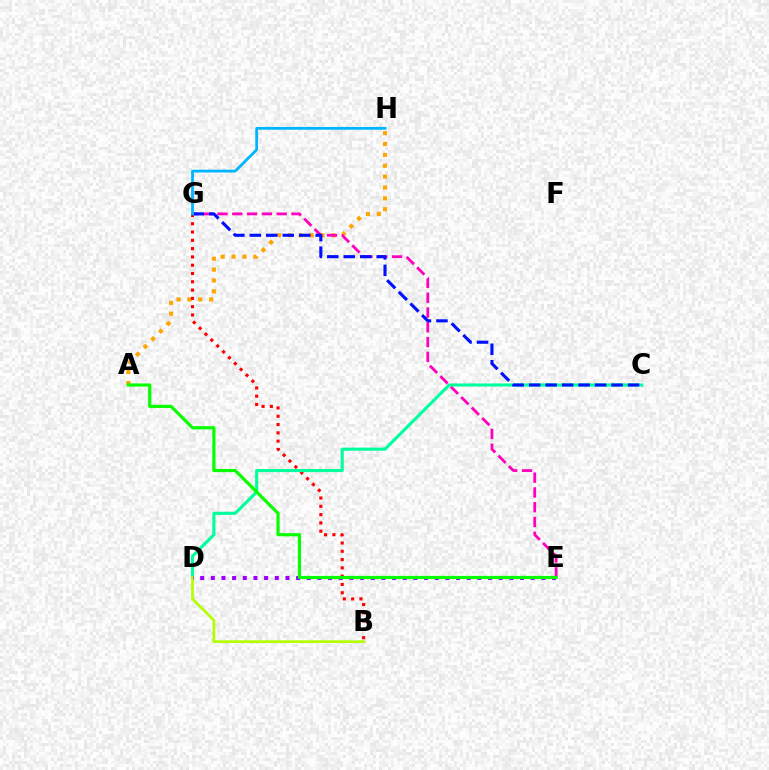{('A', 'H'): [{'color': '#ffa500', 'line_style': 'dotted', 'thickness': 2.95}], ('B', 'G'): [{'color': '#ff0000', 'line_style': 'dotted', 'thickness': 2.25}], ('E', 'G'): [{'color': '#ff00bd', 'line_style': 'dashed', 'thickness': 2.01}], ('C', 'D'): [{'color': '#00ff9d', 'line_style': 'solid', 'thickness': 2.23}], ('B', 'D'): [{'color': '#b3ff00', 'line_style': 'solid', 'thickness': 1.95}], ('C', 'G'): [{'color': '#0010ff', 'line_style': 'dashed', 'thickness': 2.24}], ('D', 'E'): [{'color': '#9b00ff', 'line_style': 'dotted', 'thickness': 2.9}], ('G', 'H'): [{'color': '#00b5ff', 'line_style': 'solid', 'thickness': 2.0}], ('A', 'E'): [{'color': '#08ff00', 'line_style': 'solid', 'thickness': 2.29}]}